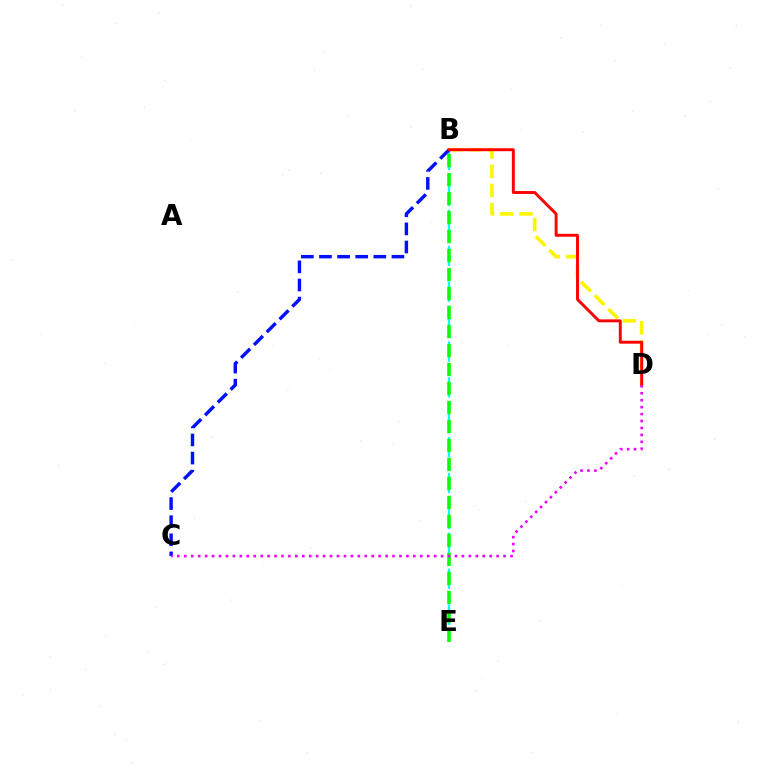{('B', 'D'): [{'color': '#fcf500', 'line_style': 'dashed', 'thickness': 2.61}, {'color': '#ff0000', 'line_style': 'solid', 'thickness': 2.11}], ('B', 'E'): [{'color': '#00fff6', 'line_style': 'dashed', 'thickness': 1.62}, {'color': '#08ff00', 'line_style': 'dashed', 'thickness': 2.58}], ('B', 'C'): [{'color': '#0010ff', 'line_style': 'dashed', 'thickness': 2.46}], ('C', 'D'): [{'color': '#ee00ff', 'line_style': 'dotted', 'thickness': 1.89}]}